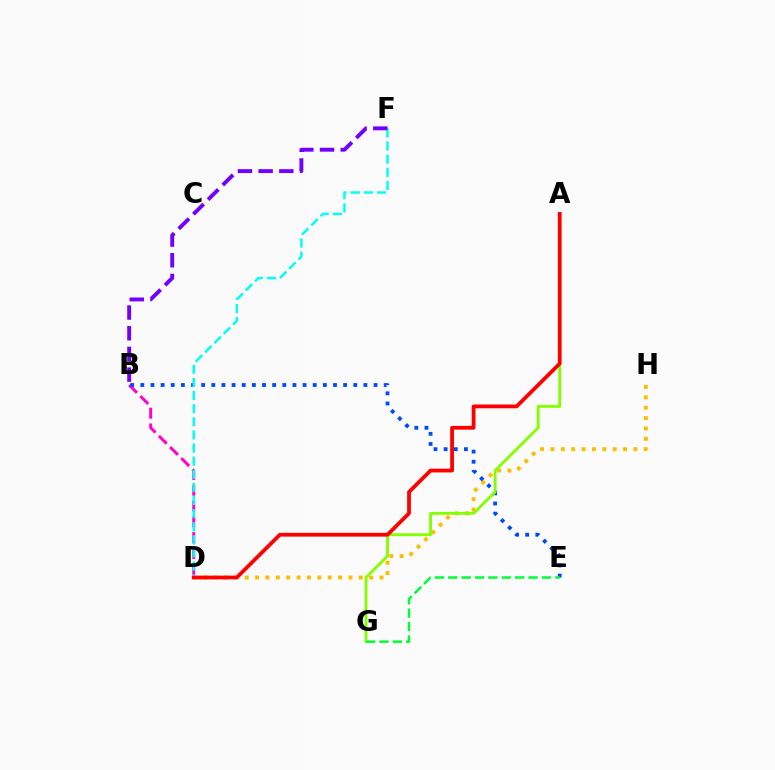{('B', 'D'): [{'color': '#ff00cf', 'line_style': 'dashed', 'thickness': 2.15}], ('D', 'H'): [{'color': '#ffbd00', 'line_style': 'dotted', 'thickness': 2.82}], ('B', 'E'): [{'color': '#004bff', 'line_style': 'dotted', 'thickness': 2.76}], ('A', 'G'): [{'color': '#84ff00', 'line_style': 'solid', 'thickness': 2.05}], ('D', 'F'): [{'color': '#00fff6', 'line_style': 'dashed', 'thickness': 1.78}], ('A', 'D'): [{'color': '#ff0000', 'line_style': 'solid', 'thickness': 2.71}], ('E', 'G'): [{'color': '#00ff39', 'line_style': 'dashed', 'thickness': 1.82}], ('B', 'F'): [{'color': '#7200ff', 'line_style': 'dashed', 'thickness': 2.81}]}